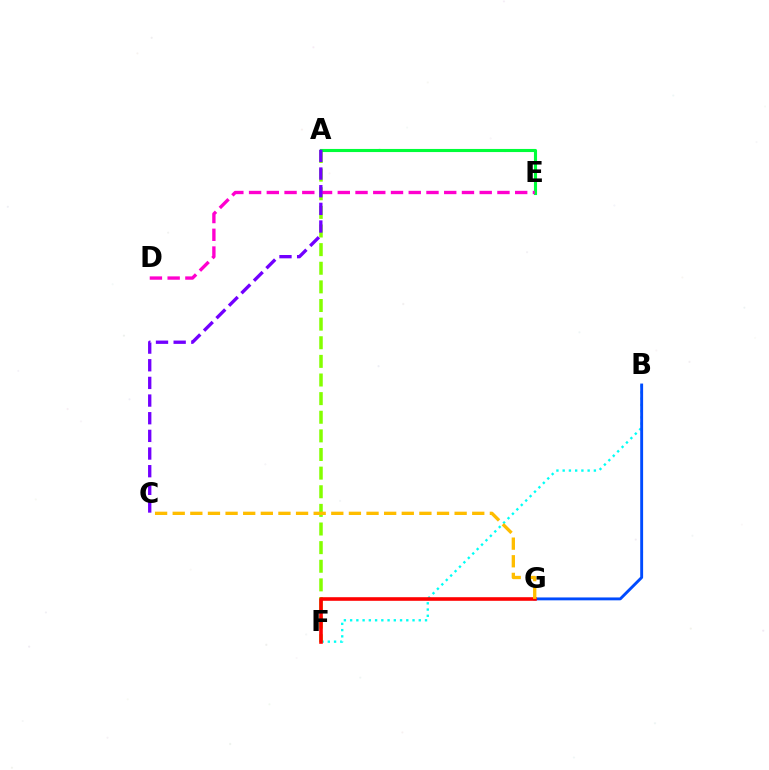{('B', 'F'): [{'color': '#00fff6', 'line_style': 'dotted', 'thickness': 1.7}], ('A', 'F'): [{'color': '#84ff00', 'line_style': 'dashed', 'thickness': 2.53}], ('A', 'E'): [{'color': '#00ff39', 'line_style': 'solid', 'thickness': 2.23}], ('D', 'E'): [{'color': '#ff00cf', 'line_style': 'dashed', 'thickness': 2.41}], ('B', 'G'): [{'color': '#004bff', 'line_style': 'solid', 'thickness': 2.08}], ('A', 'C'): [{'color': '#7200ff', 'line_style': 'dashed', 'thickness': 2.4}], ('F', 'G'): [{'color': '#ff0000', 'line_style': 'solid', 'thickness': 2.59}], ('C', 'G'): [{'color': '#ffbd00', 'line_style': 'dashed', 'thickness': 2.39}]}